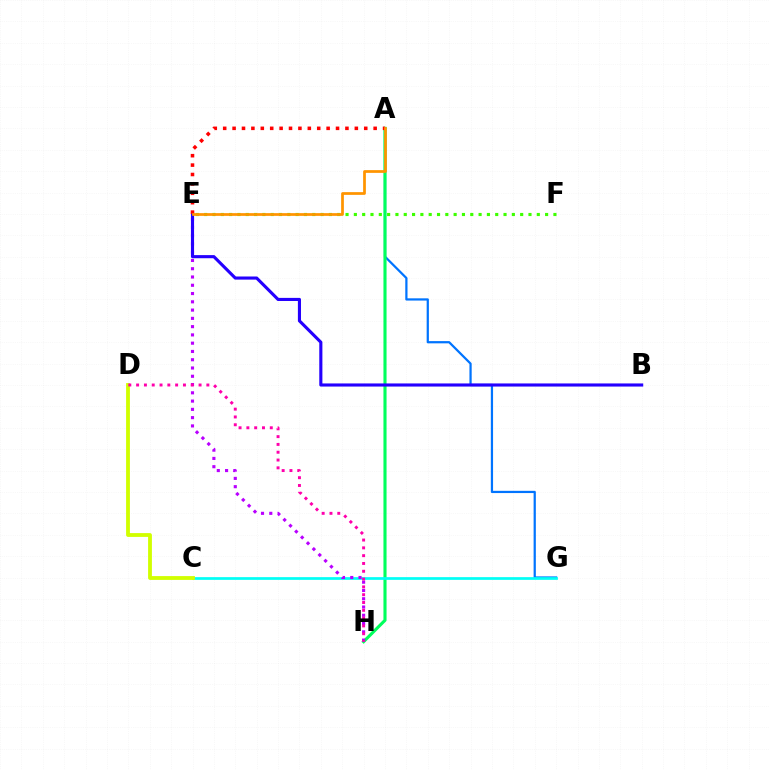{('A', 'G'): [{'color': '#0074ff', 'line_style': 'solid', 'thickness': 1.61}], ('A', 'H'): [{'color': '#00ff5c', 'line_style': 'solid', 'thickness': 2.24}], ('E', 'F'): [{'color': '#3dff00', 'line_style': 'dotted', 'thickness': 2.26}], ('C', 'G'): [{'color': '#00fff6', 'line_style': 'solid', 'thickness': 1.95}], ('E', 'H'): [{'color': '#b900ff', 'line_style': 'dotted', 'thickness': 2.25}], ('B', 'E'): [{'color': '#2500ff', 'line_style': 'solid', 'thickness': 2.24}], ('C', 'D'): [{'color': '#d1ff00', 'line_style': 'solid', 'thickness': 2.75}], ('A', 'E'): [{'color': '#ff0000', 'line_style': 'dotted', 'thickness': 2.55}, {'color': '#ff9400', 'line_style': 'solid', 'thickness': 1.97}], ('D', 'H'): [{'color': '#ff00ac', 'line_style': 'dotted', 'thickness': 2.12}]}